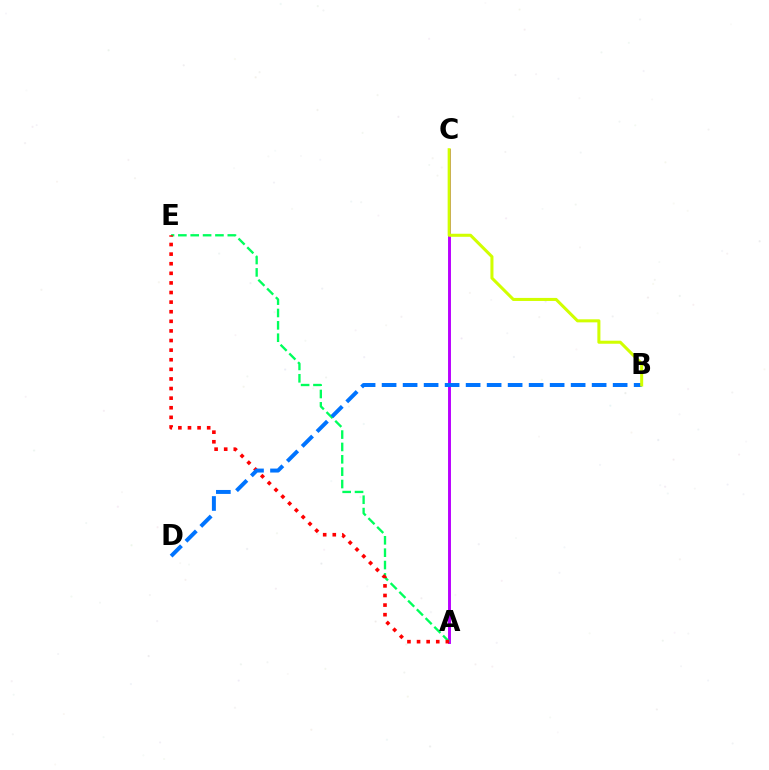{('A', 'C'): [{'color': '#b900ff', 'line_style': 'solid', 'thickness': 2.1}], ('A', 'E'): [{'color': '#00ff5c', 'line_style': 'dashed', 'thickness': 1.68}, {'color': '#ff0000', 'line_style': 'dotted', 'thickness': 2.61}], ('B', 'D'): [{'color': '#0074ff', 'line_style': 'dashed', 'thickness': 2.85}], ('B', 'C'): [{'color': '#d1ff00', 'line_style': 'solid', 'thickness': 2.19}]}